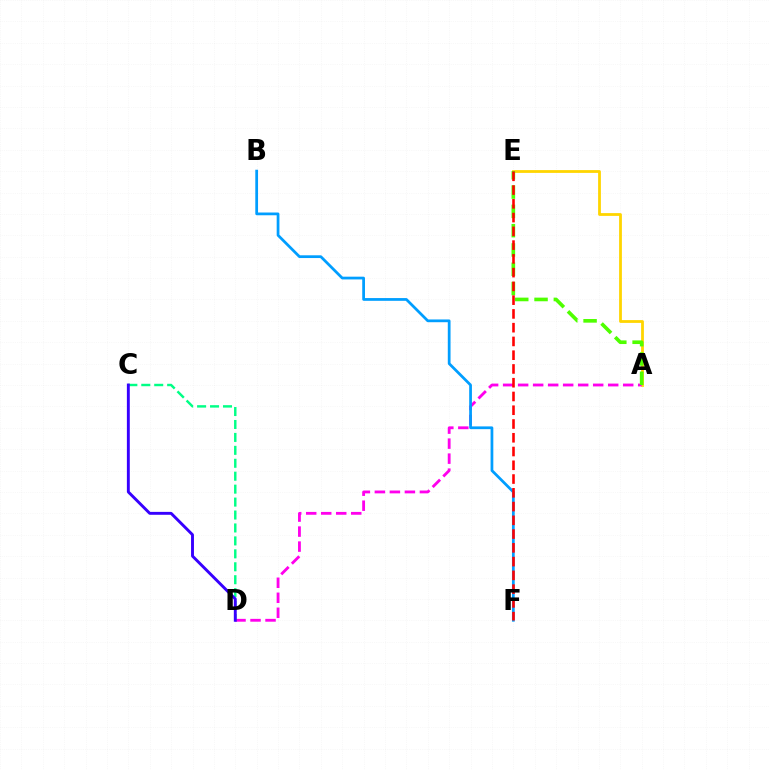{('A', 'E'): [{'color': '#ffd500', 'line_style': 'solid', 'thickness': 2.01}, {'color': '#4fff00', 'line_style': 'dashed', 'thickness': 2.62}], ('A', 'D'): [{'color': '#ff00ed', 'line_style': 'dashed', 'thickness': 2.04}], ('B', 'F'): [{'color': '#009eff', 'line_style': 'solid', 'thickness': 1.98}], ('C', 'D'): [{'color': '#00ff86', 'line_style': 'dashed', 'thickness': 1.76}, {'color': '#3700ff', 'line_style': 'solid', 'thickness': 2.09}], ('E', 'F'): [{'color': '#ff0000', 'line_style': 'dashed', 'thickness': 1.87}]}